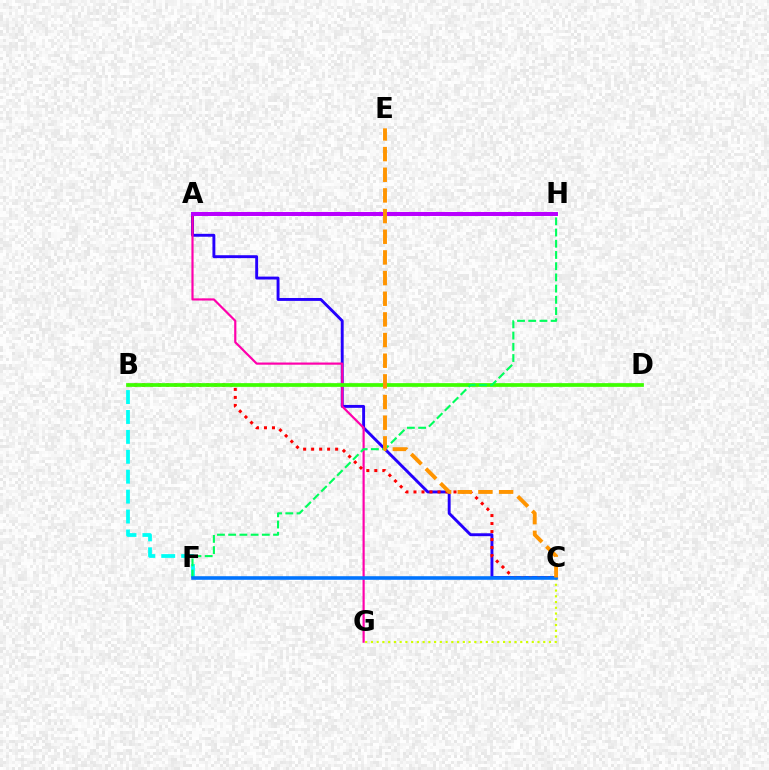{('A', 'C'): [{'color': '#2500ff', 'line_style': 'solid', 'thickness': 2.09}], ('A', 'G'): [{'color': '#ff00ac', 'line_style': 'solid', 'thickness': 1.57}], ('B', 'C'): [{'color': '#ff0000', 'line_style': 'dotted', 'thickness': 2.17}], ('B', 'F'): [{'color': '#00fff6', 'line_style': 'dashed', 'thickness': 2.71}], ('C', 'G'): [{'color': '#d1ff00', 'line_style': 'dotted', 'thickness': 1.56}], ('B', 'D'): [{'color': '#3dff00', 'line_style': 'solid', 'thickness': 2.67}], ('F', 'H'): [{'color': '#00ff5c', 'line_style': 'dashed', 'thickness': 1.52}], ('C', 'F'): [{'color': '#0074ff', 'line_style': 'solid', 'thickness': 2.58}], ('A', 'H'): [{'color': '#b900ff', 'line_style': 'solid', 'thickness': 2.88}], ('C', 'E'): [{'color': '#ff9400', 'line_style': 'dashed', 'thickness': 2.81}]}